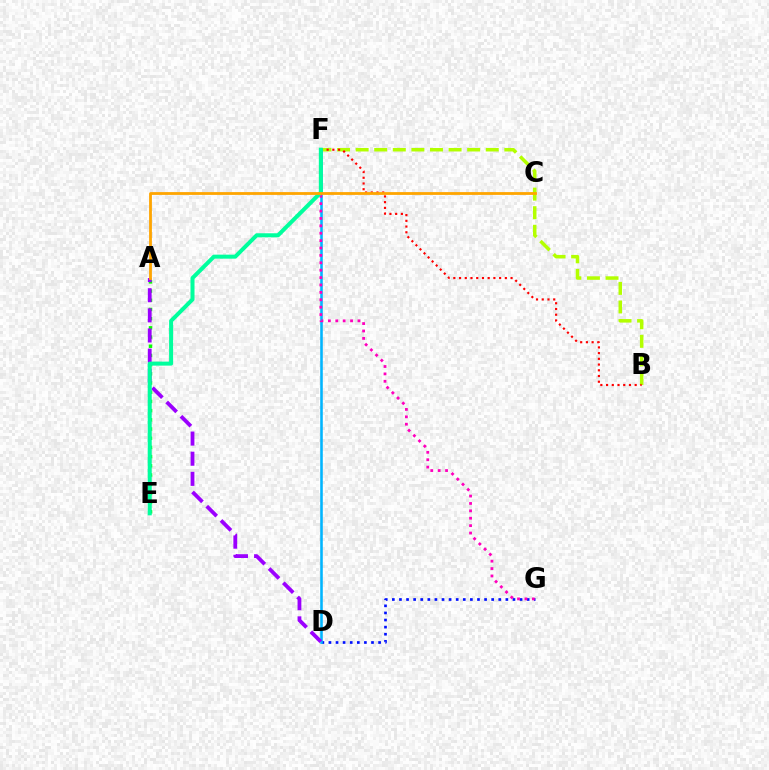{('B', 'F'): [{'color': '#b3ff00', 'line_style': 'dashed', 'thickness': 2.53}, {'color': '#ff0000', 'line_style': 'dotted', 'thickness': 1.55}], ('A', 'E'): [{'color': '#08ff00', 'line_style': 'dotted', 'thickness': 2.5}], ('D', 'G'): [{'color': '#0010ff', 'line_style': 'dotted', 'thickness': 1.93}], ('D', 'F'): [{'color': '#00b5ff', 'line_style': 'solid', 'thickness': 1.85}], ('F', 'G'): [{'color': '#ff00bd', 'line_style': 'dotted', 'thickness': 2.01}], ('A', 'D'): [{'color': '#9b00ff', 'line_style': 'dashed', 'thickness': 2.74}], ('E', 'F'): [{'color': '#00ff9d', 'line_style': 'solid', 'thickness': 2.89}], ('A', 'C'): [{'color': '#ffa500', 'line_style': 'solid', 'thickness': 2.01}]}